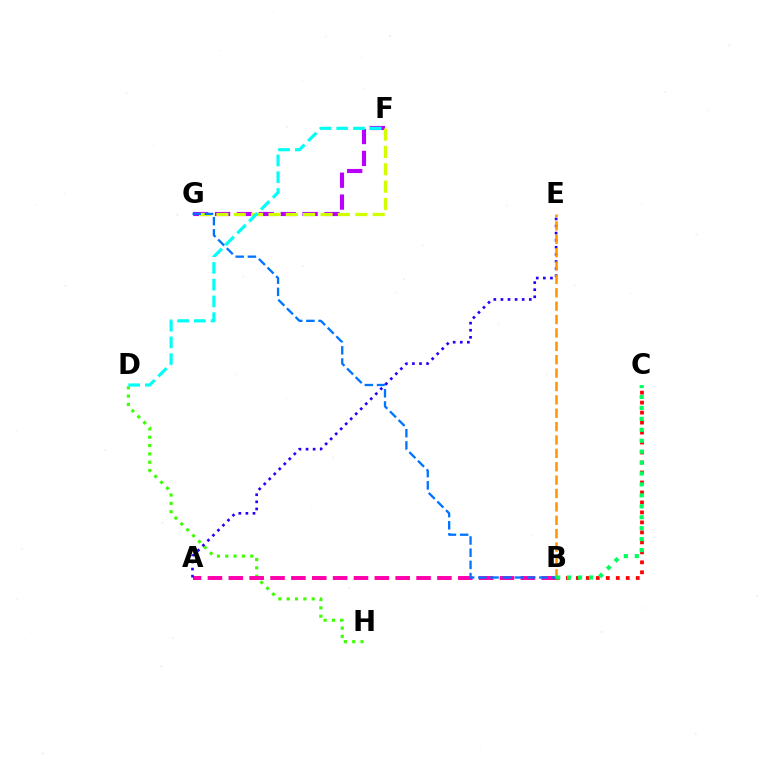{('F', 'G'): [{'color': '#b900ff', 'line_style': 'dashed', 'thickness': 2.97}, {'color': '#d1ff00', 'line_style': 'dashed', 'thickness': 2.36}], ('B', 'C'): [{'color': '#ff0000', 'line_style': 'dotted', 'thickness': 2.71}, {'color': '#00ff5c', 'line_style': 'dotted', 'thickness': 2.97}], ('D', 'H'): [{'color': '#3dff00', 'line_style': 'dotted', 'thickness': 2.26}], ('D', 'F'): [{'color': '#00fff6', 'line_style': 'dashed', 'thickness': 2.28}], ('A', 'B'): [{'color': '#ff00ac', 'line_style': 'dashed', 'thickness': 2.83}], ('B', 'G'): [{'color': '#0074ff', 'line_style': 'dashed', 'thickness': 1.66}], ('A', 'E'): [{'color': '#2500ff', 'line_style': 'dotted', 'thickness': 1.93}], ('B', 'E'): [{'color': '#ff9400', 'line_style': 'dashed', 'thickness': 1.82}]}